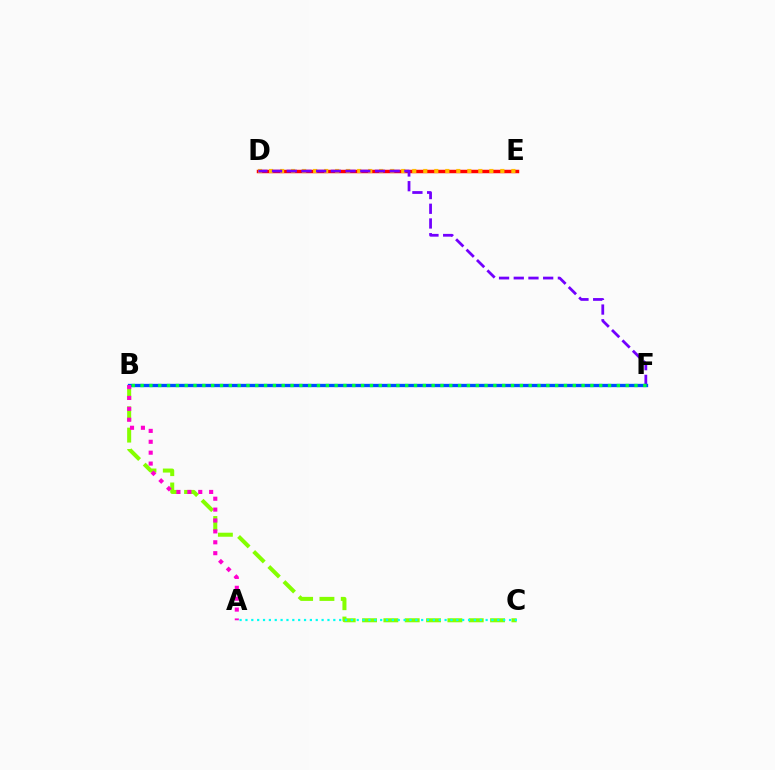{('B', 'C'): [{'color': '#84ff00', 'line_style': 'dashed', 'thickness': 2.9}], ('D', 'E'): [{'color': '#ff0000', 'line_style': 'solid', 'thickness': 2.49}, {'color': '#ffbd00', 'line_style': 'dotted', 'thickness': 2.99}], ('D', 'F'): [{'color': '#7200ff', 'line_style': 'dashed', 'thickness': 2.0}], ('B', 'F'): [{'color': '#004bff', 'line_style': 'solid', 'thickness': 2.39}, {'color': '#00ff39', 'line_style': 'dotted', 'thickness': 2.4}], ('A', 'B'): [{'color': '#ff00cf', 'line_style': 'dotted', 'thickness': 2.96}], ('A', 'C'): [{'color': '#00fff6', 'line_style': 'dotted', 'thickness': 1.59}]}